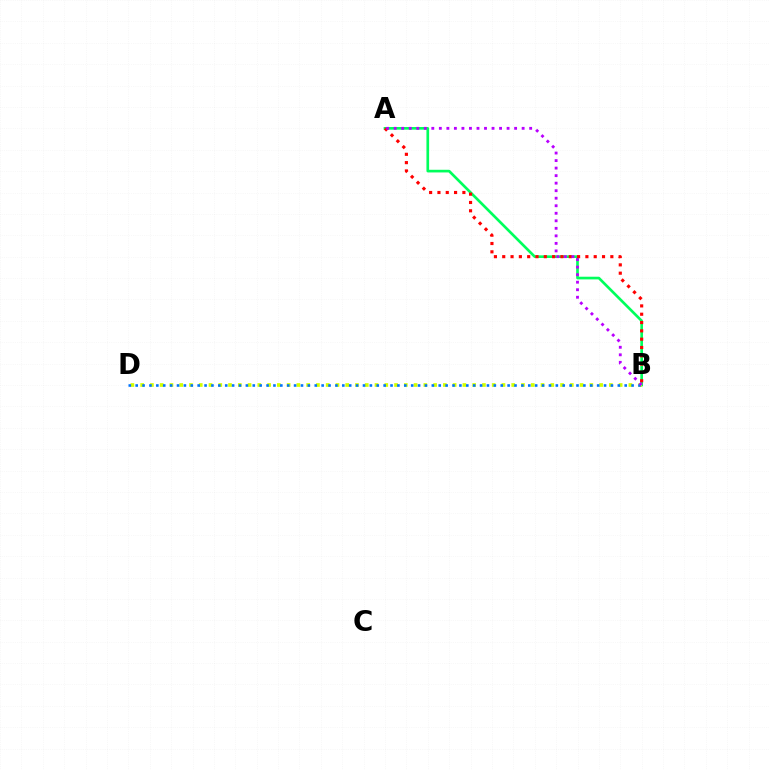{('A', 'B'): [{'color': '#00ff5c', 'line_style': 'solid', 'thickness': 1.92}, {'color': '#ff0000', 'line_style': 'dotted', 'thickness': 2.26}, {'color': '#b900ff', 'line_style': 'dotted', 'thickness': 2.05}], ('B', 'D'): [{'color': '#d1ff00', 'line_style': 'dotted', 'thickness': 2.65}, {'color': '#0074ff', 'line_style': 'dotted', 'thickness': 1.87}]}